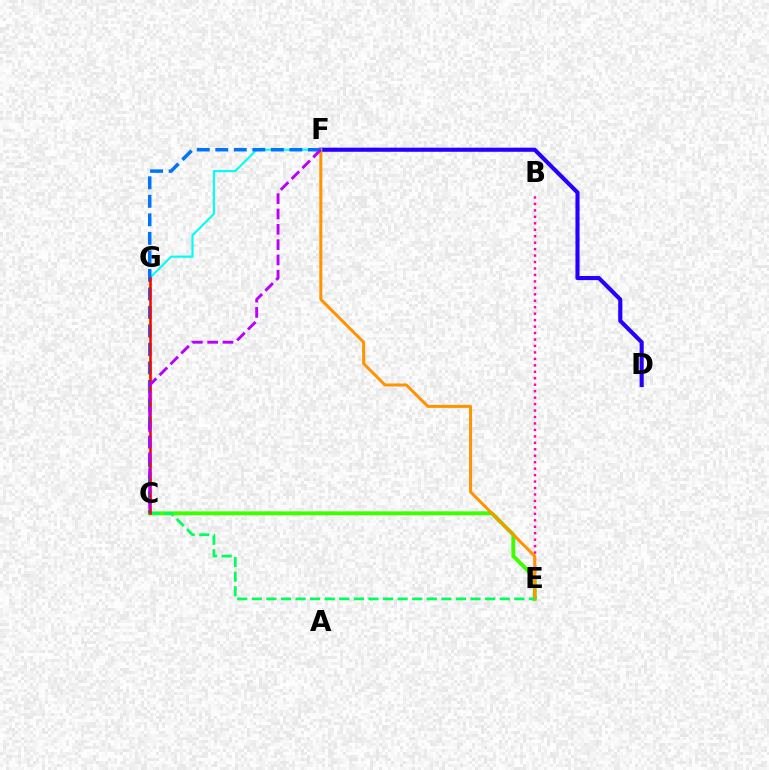{('C', 'E'): [{'color': '#3dff00', 'line_style': 'solid', 'thickness': 2.83}, {'color': '#00ff5c', 'line_style': 'dashed', 'thickness': 1.98}], ('B', 'E'): [{'color': '#ff00ac', 'line_style': 'dotted', 'thickness': 1.75}], ('C', 'G'): [{'color': '#d1ff00', 'line_style': 'dashed', 'thickness': 1.79}, {'color': '#ff0000', 'line_style': 'solid', 'thickness': 1.82}], ('D', 'F'): [{'color': '#2500ff', 'line_style': 'solid', 'thickness': 2.95}], ('E', 'F'): [{'color': '#ff9400', 'line_style': 'solid', 'thickness': 2.17}], ('F', 'G'): [{'color': '#00fff6', 'line_style': 'solid', 'thickness': 1.54}], ('C', 'F'): [{'color': '#0074ff', 'line_style': 'dashed', 'thickness': 2.52}, {'color': '#b900ff', 'line_style': 'dashed', 'thickness': 2.08}]}